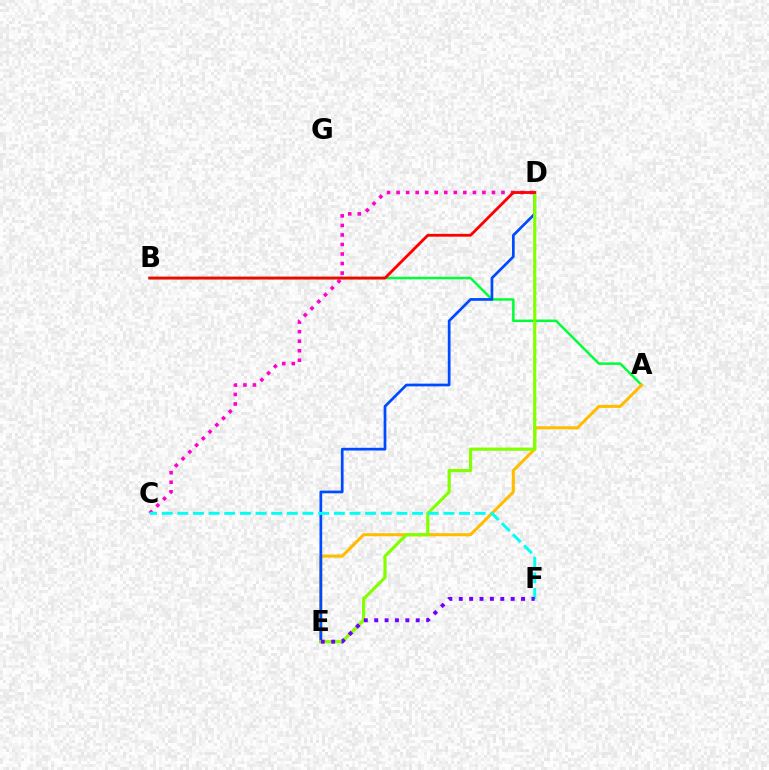{('A', 'B'): [{'color': '#00ff39', 'line_style': 'solid', 'thickness': 1.78}], ('C', 'D'): [{'color': '#ff00cf', 'line_style': 'dotted', 'thickness': 2.59}], ('A', 'E'): [{'color': '#ffbd00', 'line_style': 'solid', 'thickness': 2.2}], ('D', 'E'): [{'color': '#004bff', 'line_style': 'solid', 'thickness': 1.96}, {'color': '#84ff00', 'line_style': 'solid', 'thickness': 2.29}], ('B', 'D'): [{'color': '#ff0000', 'line_style': 'solid', 'thickness': 2.03}], ('C', 'F'): [{'color': '#00fff6', 'line_style': 'dashed', 'thickness': 2.13}], ('E', 'F'): [{'color': '#7200ff', 'line_style': 'dotted', 'thickness': 2.82}]}